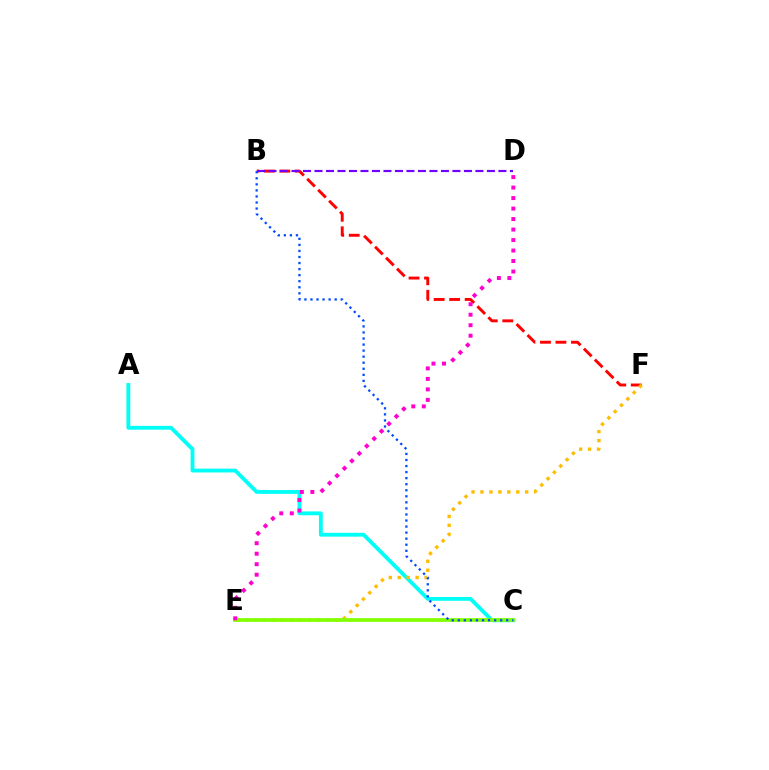{('A', 'C'): [{'color': '#00fff6', 'line_style': 'solid', 'thickness': 2.75}], ('B', 'F'): [{'color': '#ff0000', 'line_style': 'dashed', 'thickness': 2.11}], ('E', 'F'): [{'color': '#ffbd00', 'line_style': 'dotted', 'thickness': 2.43}], ('C', 'E'): [{'color': '#00ff39', 'line_style': 'dotted', 'thickness': 1.57}, {'color': '#84ff00', 'line_style': 'solid', 'thickness': 2.71}], ('B', 'D'): [{'color': '#7200ff', 'line_style': 'dashed', 'thickness': 1.56}], ('D', 'E'): [{'color': '#ff00cf', 'line_style': 'dotted', 'thickness': 2.85}], ('B', 'C'): [{'color': '#004bff', 'line_style': 'dotted', 'thickness': 1.64}]}